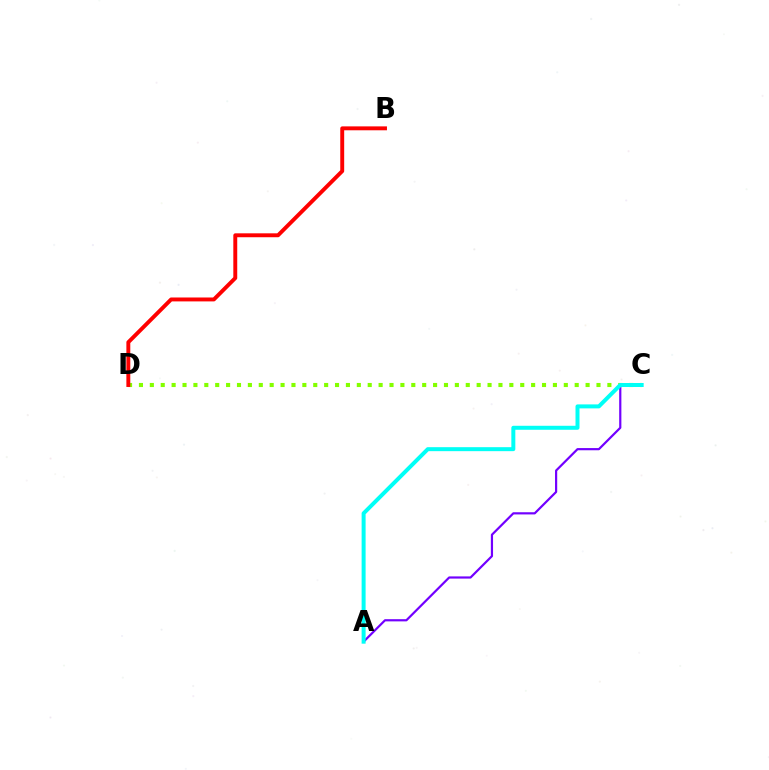{('C', 'D'): [{'color': '#84ff00', 'line_style': 'dotted', 'thickness': 2.96}], ('B', 'D'): [{'color': '#ff0000', 'line_style': 'solid', 'thickness': 2.82}], ('A', 'C'): [{'color': '#7200ff', 'line_style': 'solid', 'thickness': 1.58}, {'color': '#00fff6', 'line_style': 'solid', 'thickness': 2.87}]}